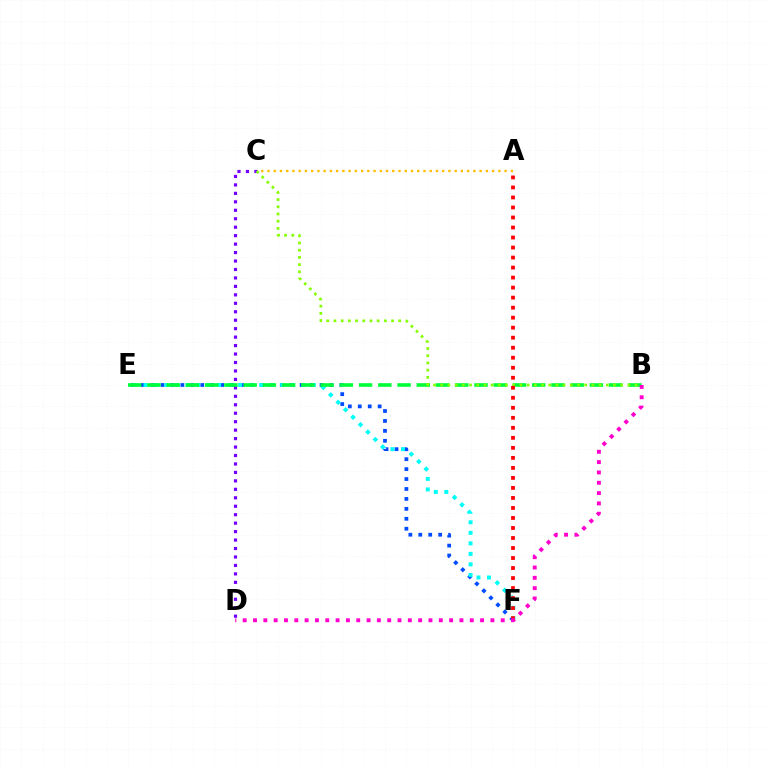{('E', 'F'): [{'color': '#004bff', 'line_style': 'dotted', 'thickness': 2.7}, {'color': '#00fff6', 'line_style': 'dotted', 'thickness': 2.86}], ('A', 'C'): [{'color': '#ffbd00', 'line_style': 'dotted', 'thickness': 1.7}], ('C', 'D'): [{'color': '#7200ff', 'line_style': 'dotted', 'thickness': 2.3}], ('B', 'E'): [{'color': '#00ff39', 'line_style': 'dashed', 'thickness': 2.61}], ('B', 'C'): [{'color': '#84ff00', 'line_style': 'dotted', 'thickness': 1.96}], ('A', 'F'): [{'color': '#ff0000', 'line_style': 'dotted', 'thickness': 2.72}], ('B', 'D'): [{'color': '#ff00cf', 'line_style': 'dotted', 'thickness': 2.8}]}